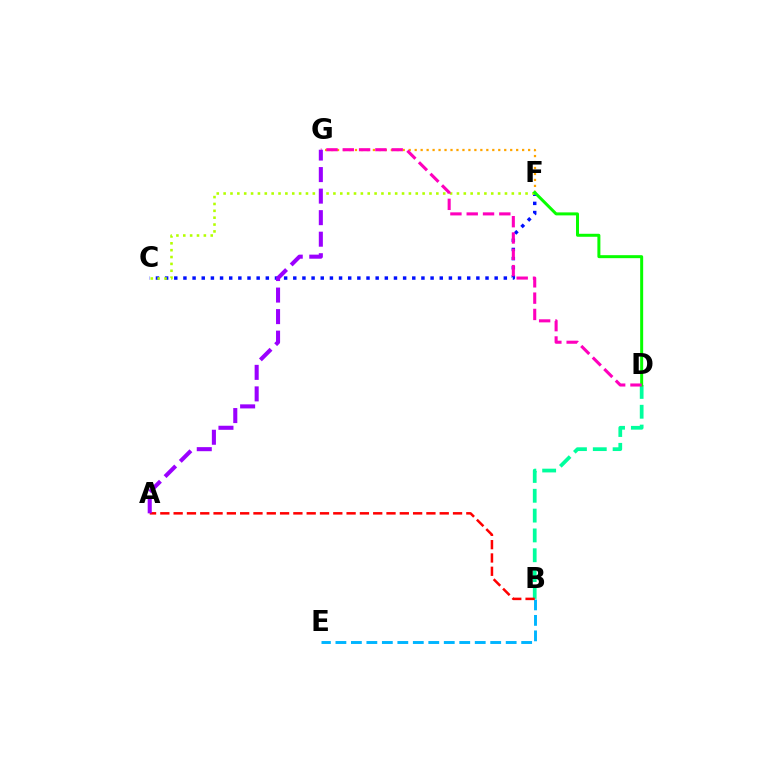{('C', 'F'): [{'color': '#0010ff', 'line_style': 'dotted', 'thickness': 2.49}, {'color': '#b3ff00', 'line_style': 'dotted', 'thickness': 1.86}], ('B', 'E'): [{'color': '#00b5ff', 'line_style': 'dashed', 'thickness': 2.1}], ('F', 'G'): [{'color': '#ffa500', 'line_style': 'dotted', 'thickness': 1.62}], ('B', 'D'): [{'color': '#00ff9d', 'line_style': 'dashed', 'thickness': 2.69}], ('D', 'F'): [{'color': '#08ff00', 'line_style': 'solid', 'thickness': 2.16}], ('A', 'B'): [{'color': '#ff0000', 'line_style': 'dashed', 'thickness': 1.81}], ('D', 'G'): [{'color': '#ff00bd', 'line_style': 'dashed', 'thickness': 2.22}], ('A', 'G'): [{'color': '#9b00ff', 'line_style': 'dashed', 'thickness': 2.93}]}